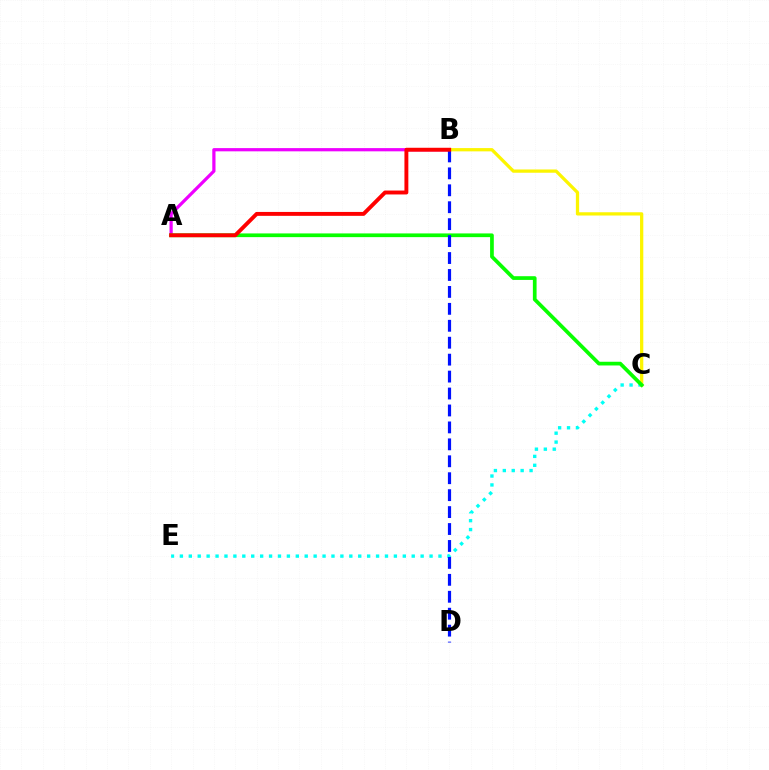{('A', 'B'): [{'color': '#ee00ff', 'line_style': 'solid', 'thickness': 2.32}, {'color': '#ff0000', 'line_style': 'solid', 'thickness': 2.81}], ('C', 'E'): [{'color': '#00fff6', 'line_style': 'dotted', 'thickness': 2.42}], ('B', 'C'): [{'color': '#fcf500', 'line_style': 'solid', 'thickness': 2.35}], ('A', 'C'): [{'color': '#08ff00', 'line_style': 'solid', 'thickness': 2.67}], ('B', 'D'): [{'color': '#0010ff', 'line_style': 'dashed', 'thickness': 2.3}]}